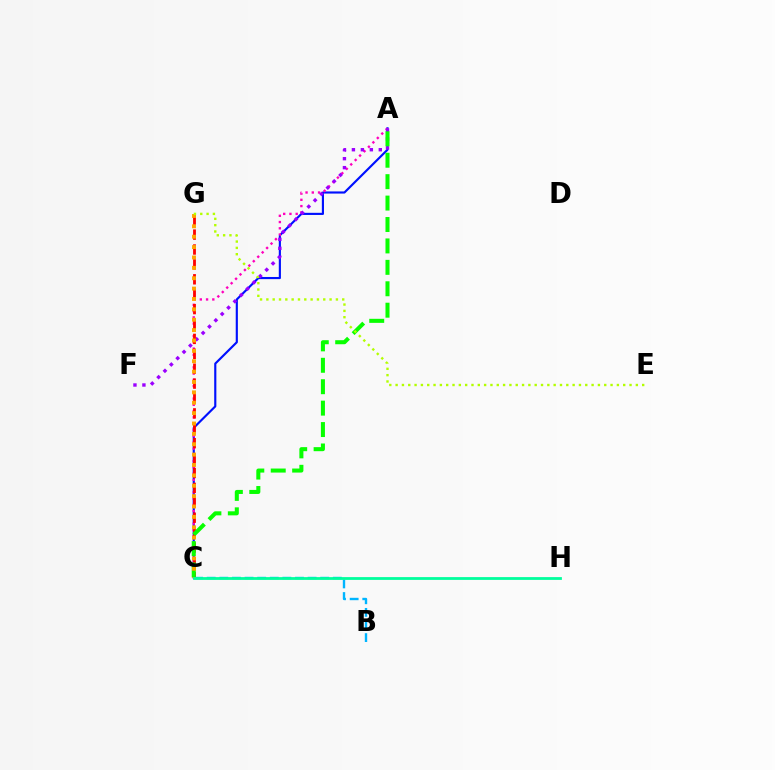{('A', 'C'): [{'color': '#0010ff', 'line_style': 'solid', 'thickness': 1.55}, {'color': '#ff00bd', 'line_style': 'dotted', 'thickness': 1.7}, {'color': '#08ff00', 'line_style': 'dashed', 'thickness': 2.91}], ('B', 'C'): [{'color': '#00b5ff', 'line_style': 'dashed', 'thickness': 1.71}], ('A', 'F'): [{'color': '#9b00ff', 'line_style': 'dotted', 'thickness': 2.44}], ('C', 'G'): [{'color': '#ff0000', 'line_style': 'dashed', 'thickness': 2.02}, {'color': '#ffa500', 'line_style': 'dotted', 'thickness': 2.82}], ('C', 'H'): [{'color': '#00ff9d', 'line_style': 'solid', 'thickness': 2.01}], ('E', 'G'): [{'color': '#b3ff00', 'line_style': 'dotted', 'thickness': 1.72}]}